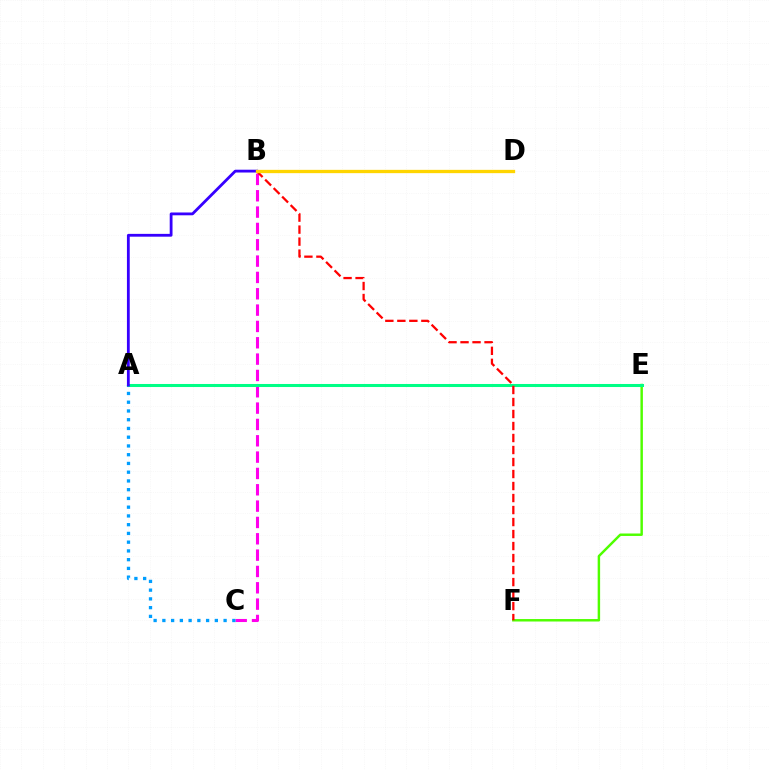{('E', 'F'): [{'color': '#4fff00', 'line_style': 'solid', 'thickness': 1.77}], ('B', 'C'): [{'color': '#ff00ed', 'line_style': 'dashed', 'thickness': 2.22}], ('A', 'E'): [{'color': '#00ff86', 'line_style': 'solid', 'thickness': 2.19}], ('A', 'C'): [{'color': '#009eff', 'line_style': 'dotted', 'thickness': 2.38}], ('B', 'F'): [{'color': '#ff0000', 'line_style': 'dashed', 'thickness': 1.63}], ('A', 'B'): [{'color': '#3700ff', 'line_style': 'solid', 'thickness': 2.02}], ('B', 'D'): [{'color': '#ffd500', 'line_style': 'solid', 'thickness': 2.38}]}